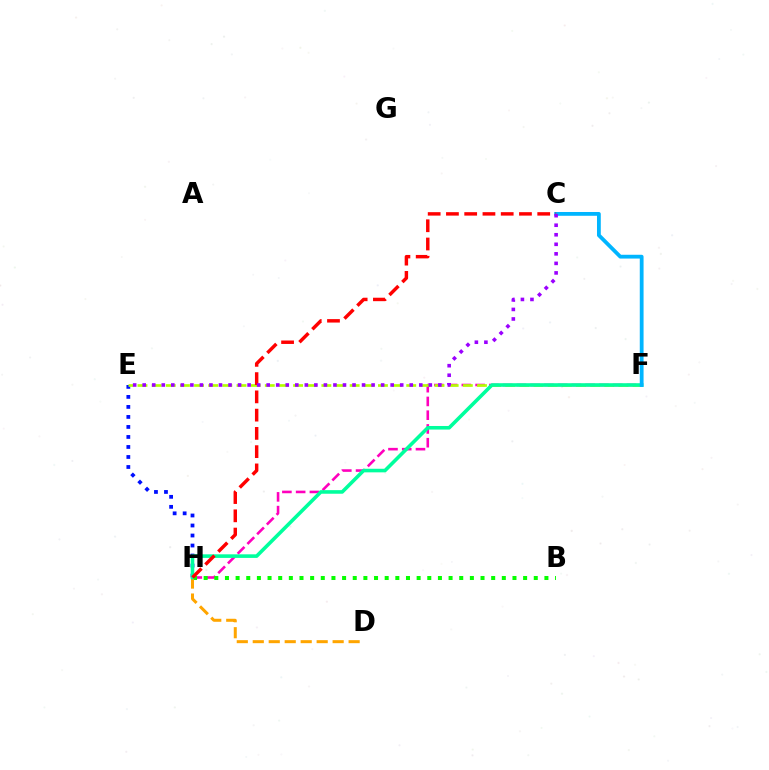{('F', 'H'): [{'color': '#ff00bd', 'line_style': 'dashed', 'thickness': 1.87}, {'color': '#00ff9d', 'line_style': 'solid', 'thickness': 2.58}], ('B', 'H'): [{'color': '#08ff00', 'line_style': 'dotted', 'thickness': 2.89}], ('E', 'H'): [{'color': '#0010ff', 'line_style': 'dotted', 'thickness': 2.72}], ('E', 'F'): [{'color': '#b3ff00', 'line_style': 'dashed', 'thickness': 1.92}], ('D', 'H'): [{'color': '#ffa500', 'line_style': 'dashed', 'thickness': 2.17}], ('C', 'F'): [{'color': '#00b5ff', 'line_style': 'solid', 'thickness': 2.73}], ('C', 'H'): [{'color': '#ff0000', 'line_style': 'dashed', 'thickness': 2.48}], ('C', 'E'): [{'color': '#9b00ff', 'line_style': 'dotted', 'thickness': 2.59}]}